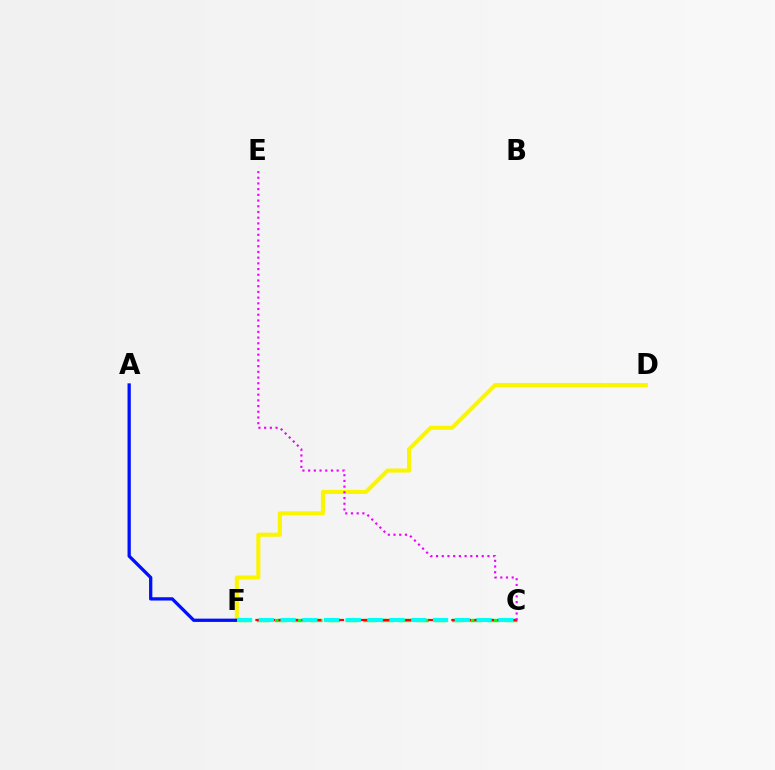{('C', 'F'): [{'color': '#08ff00', 'line_style': 'dashed', 'thickness': 2.41}, {'color': '#ff0000', 'line_style': 'dashed', 'thickness': 1.57}, {'color': '#00fff6', 'line_style': 'dashed', 'thickness': 2.96}], ('D', 'F'): [{'color': '#fcf500', 'line_style': 'solid', 'thickness': 2.93}], ('A', 'F'): [{'color': '#0010ff', 'line_style': 'solid', 'thickness': 2.37}], ('C', 'E'): [{'color': '#ee00ff', 'line_style': 'dotted', 'thickness': 1.55}]}